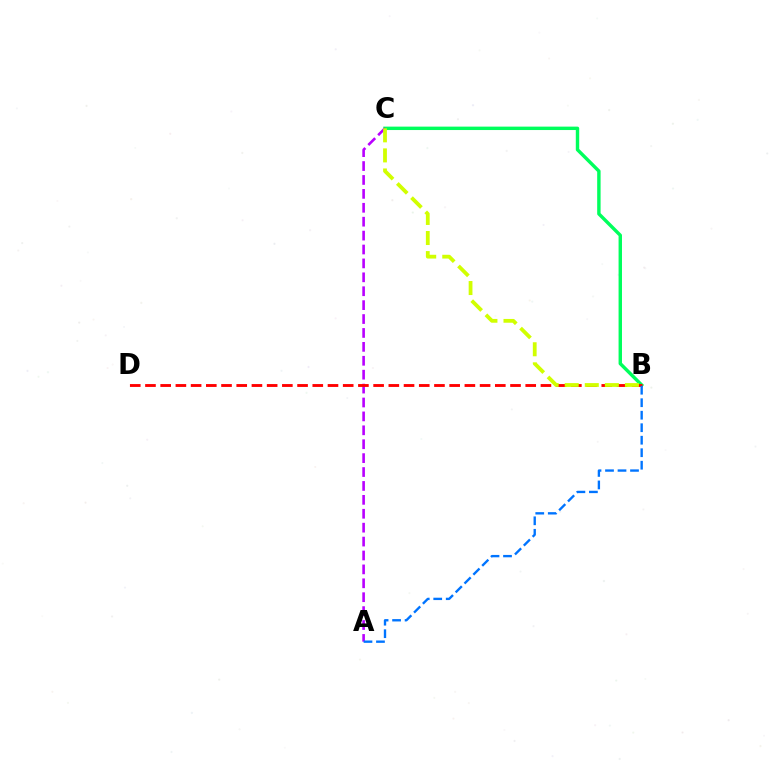{('B', 'C'): [{'color': '#00ff5c', 'line_style': 'solid', 'thickness': 2.46}, {'color': '#d1ff00', 'line_style': 'dashed', 'thickness': 2.73}], ('A', 'C'): [{'color': '#b900ff', 'line_style': 'dashed', 'thickness': 1.89}], ('B', 'D'): [{'color': '#ff0000', 'line_style': 'dashed', 'thickness': 2.07}], ('A', 'B'): [{'color': '#0074ff', 'line_style': 'dashed', 'thickness': 1.7}]}